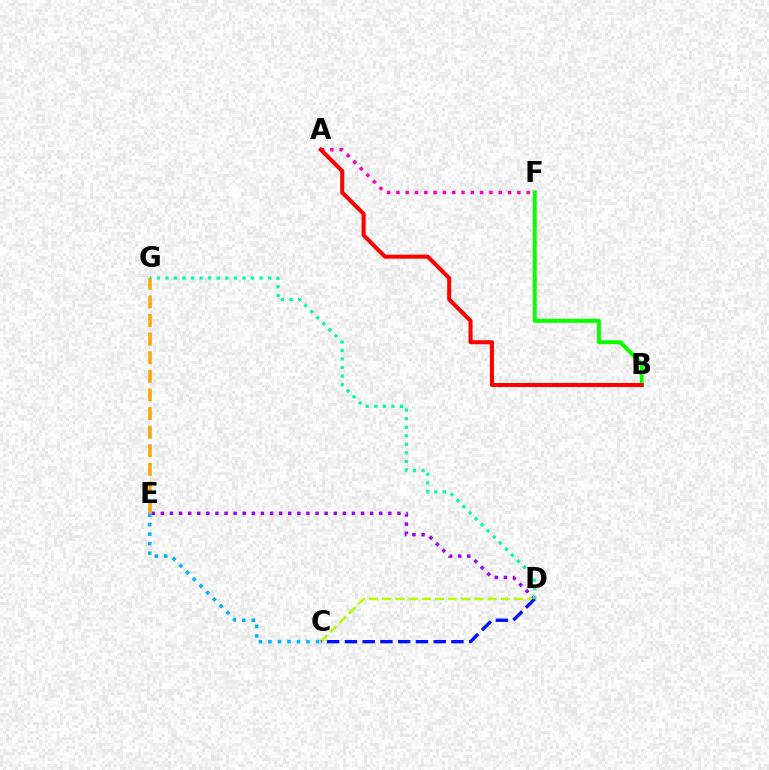{('D', 'E'): [{'color': '#9b00ff', 'line_style': 'dotted', 'thickness': 2.47}], ('A', 'F'): [{'color': '#ff00bd', 'line_style': 'dotted', 'thickness': 2.53}], ('C', 'E'): [{'color': '#00b5ff', 'line_style': 'dotted', 'thickness': 2.58}], ('C', 'D'): [{'color': '#b3ff00', 'line_style': 'dashed', 'thickness': 1.79}, {'color': '#0010ff', 'line_style': 'dashed', 'thickness': 2.41}], ('E', 'G'): [{'color': '#ffa500', 'line_style': 'dashed', 'thickness': 2.53}], ('B', 'F'): [{'color': '#08ff00', 'line_style': 'solid', 'thickness': 2.87}], ('A', 'B'): [{'color': '#ff0000', 'line_style': 'solid', 'thickness': 2.91}], ('D', 'G'): [{'color': '#00ff9d', 'line_style': 'dotted', 'thickness': 2.33}]}